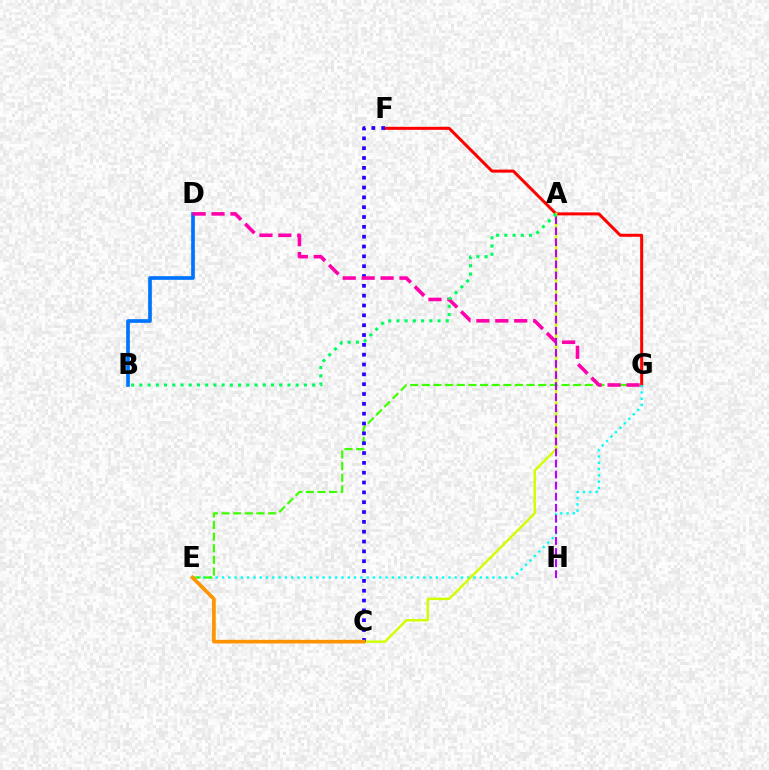{('F', 'G'): [{'color': '#ff0000', 'line_style': 'solid', 'thickness': 2.16}], ('B', 'D'): [{'color': '#0074ff', 'line_style': 'solid', 'thickness': 2.65}], ('E', 'G'): [{'color': '#00fff6', 'line_style': 'dotted', 'thickness': 1.71}, {'color': '#3dff00', 'line_style': 'dashed', 'thickness': 1.58}], ('A', 'C'): [{'color': '#d1ff00', 'line_style': 'solid', 'thickness': 1.75}], ('C', 'F'): [{'color': '#2500ff', 'line_style': 'dotted', 'thickness': 2.67}], ('D', 'G'): [{'color': '#ff00ac', 'line_style': 'dashed', 'thickness': 2.57}], ('A', 'H'): [{'color': '#b900ff', 'line_style': 'dashed', 'thickness': 1.5}], ('A', 'B'): [{'color': '#00ff5c', 'line_style': 'dotted', 'thickness': 2.23}], ('C', 'E'): [{'color': '#ff9400', 'line_style': 'solid', 'thickness': 2.64}]}